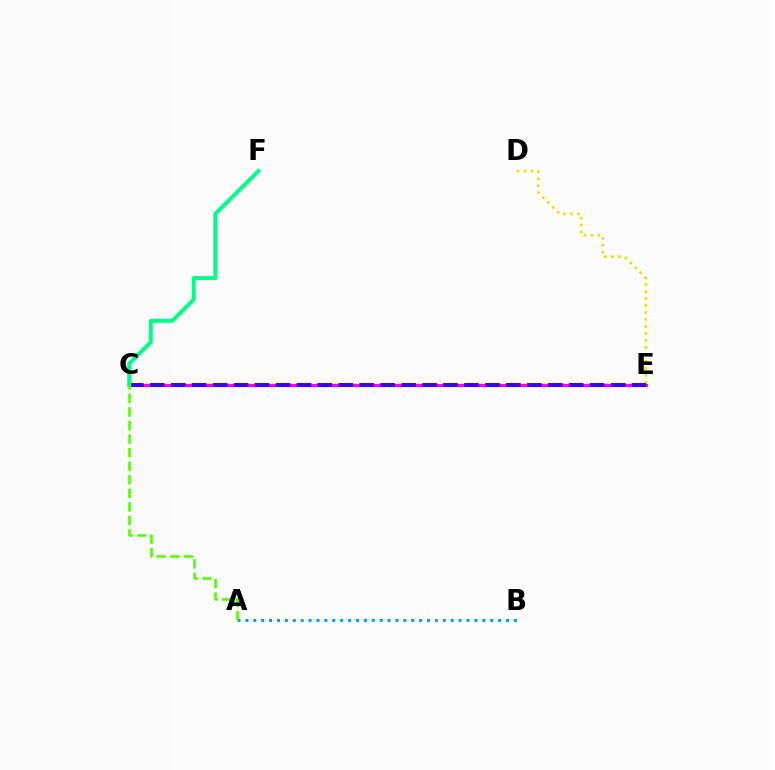{('D', 'E'): [{'color': '#ffd500', 'line_style': 'dotted', 'thickness': 1.89}], ('A', 'B'): [{'color': '#009eff', 'line_style': 'dotted', 'thickness': 2.15}], ('C', 'E'): [{'color': '#ff0000', 'line_style': 'dotted', 'thickness': 1.71}, {'color': '#ff00ed', 'line_style': 'solid', 'thickness': 2.24}, {'color': '#3700ff', 'line_style': 'dashed', 'thickness': 2.85}], ('C', 'F'): [{'color': '#00ff86', 'line_style': 'solid', 'thickness': 2.87}], ('A', 'C'): [{'color': '#4fff00', 'line_style': 'dashed', 'thickness': 1.84}]}